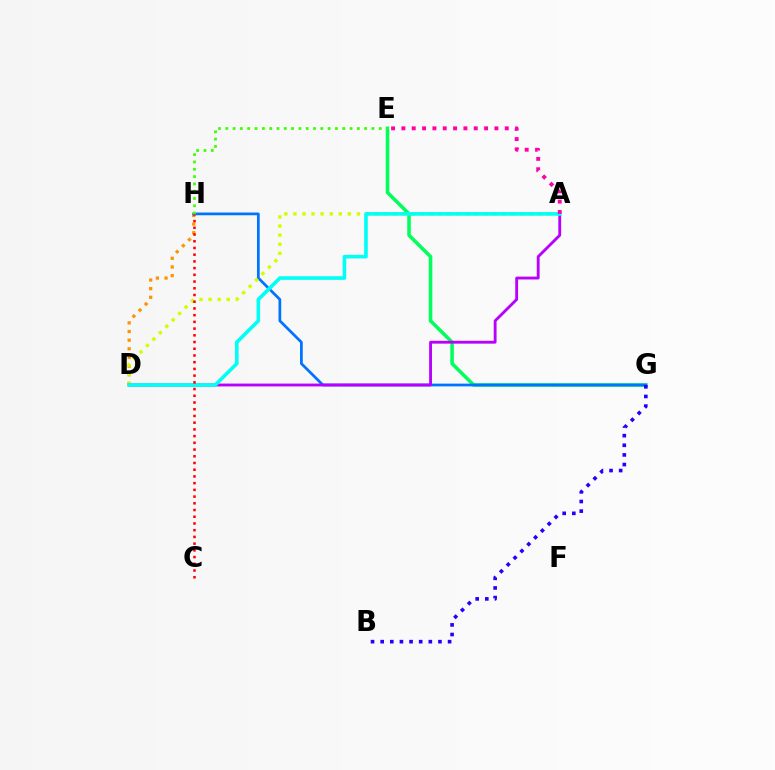{('D', 'H'): [{'color': '#ff9400', 'line_style': 'dotted', 'thickness': 2.35}], ('E', 'G'): [{'color': '#00ff5c', 'line_style': 'solid', 'thickness': 2.56}], ('G', 'H'): [{'color': '#0074ff', 'line_style': 'solid', 'thickness': 1.97}], ('A', 'D'): [{'color': '#d1ff00', 'line_style': 'dotted', 'thickness': 2.47}, {'color': '#b900ff', 'line_style': 'solid', 'thickness': 2.05}, {'color': '#00fff6', 'line_style': 'solid', 'thickness': 2.6}], ('B', 'G'): [{'color': '#2500ff', 'line_style': 'dotted', 'thickness': 2.62}], ('E', 'H'): [{'color': '#3dff00', 'line_style': 'dotted', 'thickness': 1.99}], ('A', 'E'): [{'color': '#ff00ac', 'line_style': 'dotted', 'thickness': 2.81}], ('C', 'H'): [{'color': '#ff0000', 'line_style': 'dotted', 'thickness': 1.83}]}